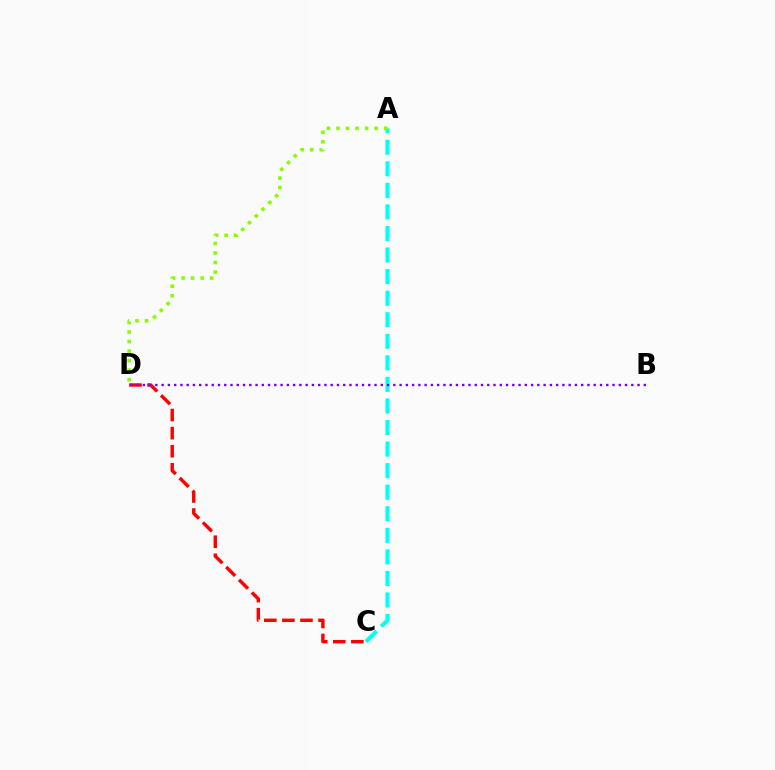{('A', 'C'): [{'color': '#00fff6', 'line_style': 'dashed', 'thickness': 2.93}], ('A', 'D'): [{'color': '#84ff00', 'line_style': 'dotted', 'thickness': 2.59}], ('C', 'D'): [{'color': '#ff0000', 'line_style': 'dashed', 'thickness': 2.46}], ('B', 'D'): [{'color': '#7200ff', 'line_style': 'dotted', 'thickness': 1.7}]}